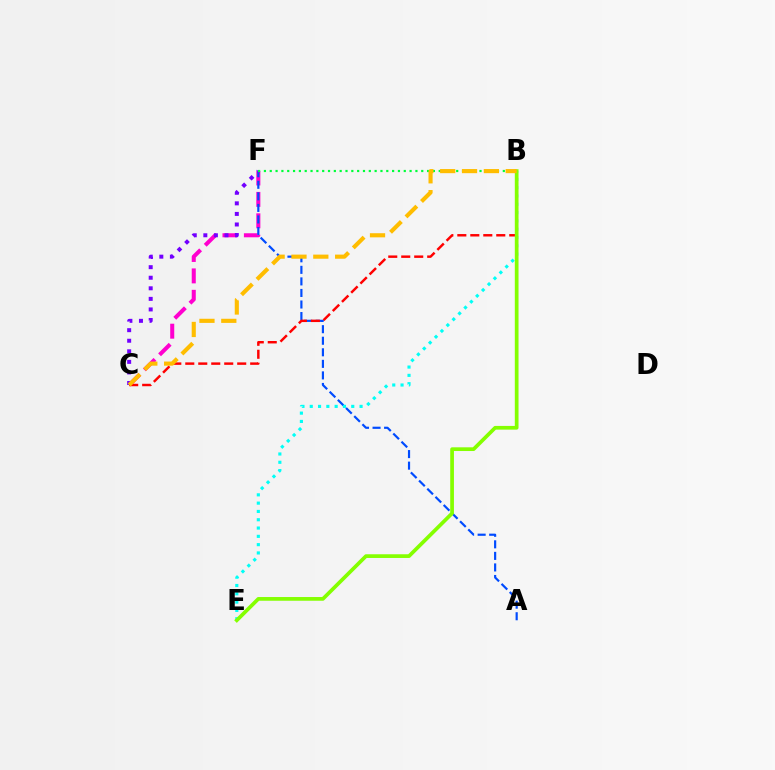{('C', 'F'): [{'color': '#ff00cf', 'line_style': 'dashed', 'thickness': 2.91}, {'color': '#7200ff', 'line_style': 'dotted', 'thickness': 2.87}], ('A', 'F'): [{'color': '#004bff', 'line_style': 'dashed', 'thickness': 1.57}], ('B', 'C'): [{'color': '#ff0000', 'line_style': 'dashed', 'thickness': 1.76}, {'color': '#ffbd00', 'line_style': 'dashed', 'thickness': 2.97}], ('B', 'E'): [{'color': '#00fff6', 'line_style': 'dotted', 'thickness': 2.26}, {'color': '#84ff00', 'line_style': 'solid', 'thickness': 2.67}], ('B', 'F'): [{'color': '#00ff39', 'line_style': 'dotted', 'thickness': 1.58}]}